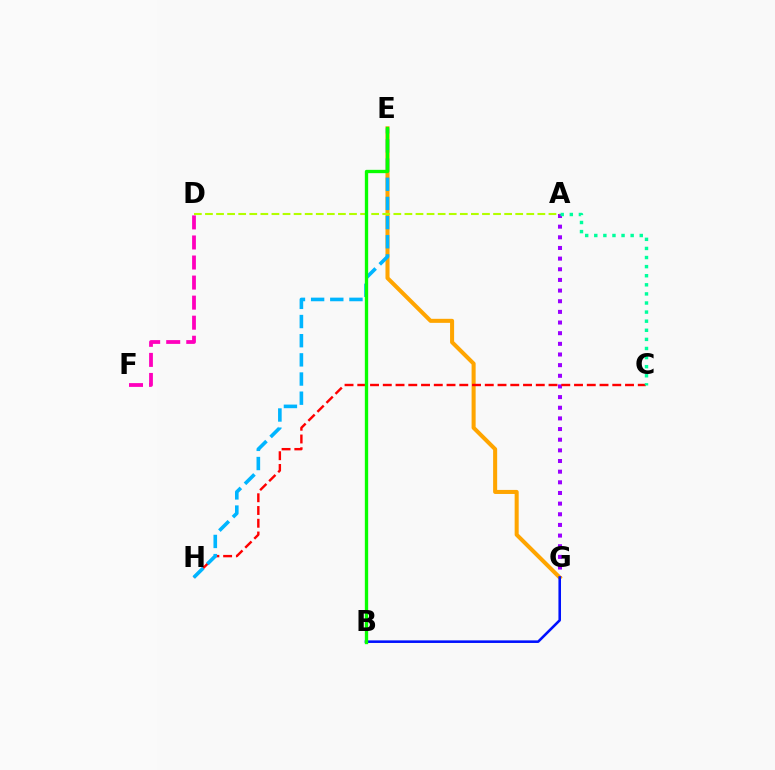{('A', 'G'): [{'color': '#9b00ff', 'line_style': 'dotted', 'thickness': 2.89}], ('E', 'G'): [{'color': '#ffa500', 'line_style': 'solid', 'thickness': 2.91}], ('C', 'H'): [{'color': '#ff0000', 'line_style': 'dashed', 'thickness': 1.73}], ('A', 'C'): [{'color': '#00ff9d', 'line_style': 'dotted', 'thickness': 2.47}], ('B', 'G'): [{'color': '#0010ff', 'line_style': 'solid', 'thickness': 1.85}], ('A', 'D'): [{'color': '#b3ff00', 'line_style': 'dashed', 'thickness': 1.51}], ('E', 'H'): [{'color': '#00b5ff', 'line_style': 'dashed', 'thickness': 2.6}], ('B', 'E'): [{'color': '#08ff00', 'line_style': 'solid', 'thickness': 2.39}], ('D', 'F'): [{'color': '#ff00bd', 'line_style': 'dashed', 'thickness': 2.72}]}